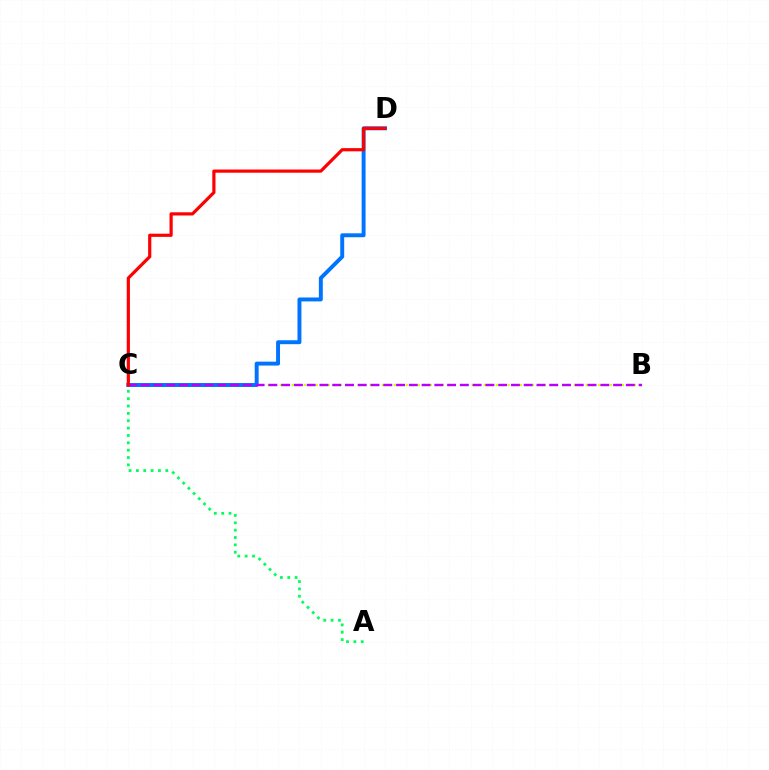{('A', 'C'): [{'color': '#00ff5c', 'line_style': 'dotted', 'thickness': 2.0}], ('B', 'C'): [{'color': '#d1ff00', 'line_style': 'dotted', 'thickness': 1.63}, {'color': '#b900ff', 'line_style': 'dashed', 'thickness': 1.73}], ('C', 'D'): [{'color': '#0074ff', 'line_style': 'solid', 'thickness': 2.83}, {'color': '#ff0000', 'line_style': 'solid', 'thickness': 2.3}]}